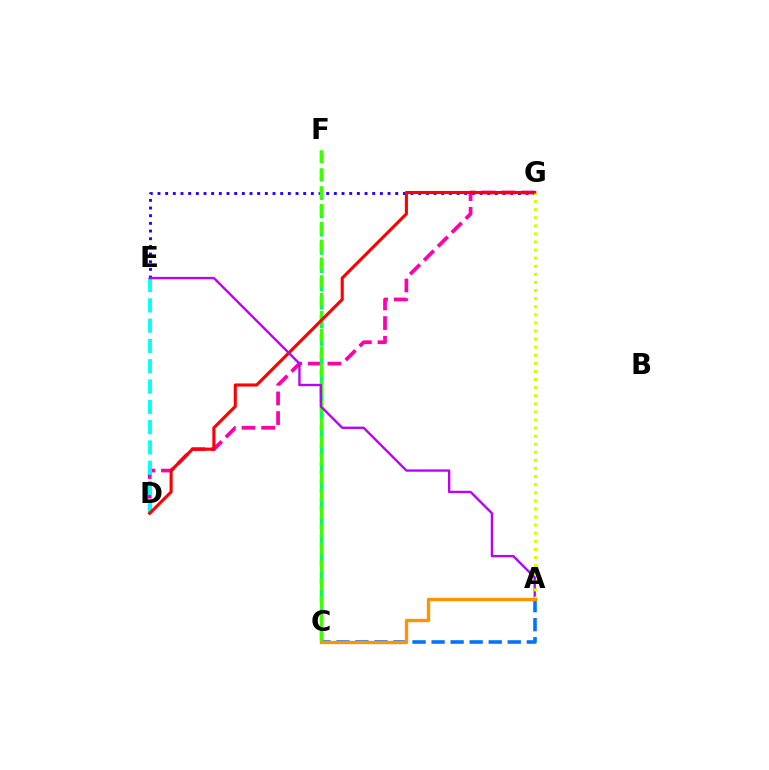{('E', 'G'): [{'color': '#2500ff', 'line_style': 'dotted', 'thickness': 2.08}], ('D', 'G'): [{'color': '#ff00ac', 'line_style': 'dashed', 'thickness': 2.67}, {'color': '#ff0000', 'line_style': 'solid', 'thickness': 2.23}], ('C', 'F'): [{'color': '#00ff5c', 'line_style': 'dashed', 'thickness': 2.49}, {'color': '#3dff00', 'line_style': 'dashed', 'thickness': 2.42}], ('D', 'E'): [{'color': '#00fff6', 'line_style': 'dashed', 'thickness': 2.76}], ('A', 'C'): [{'color': '#0074ff', 'line_style': 'dashed', 'thickness': 2.59}, {'color': '#ff9400', 'line_style': 'solid', 'thickness': 2.41}], ('A', 'E'): [{'color': '#b900ff', 'line_style': 'solid', 'thickness': 1.69}], ('A', 'G'): [{'color': '#d1ff00', 'line_style': 'dotted', 'thickness': 2.2}]}